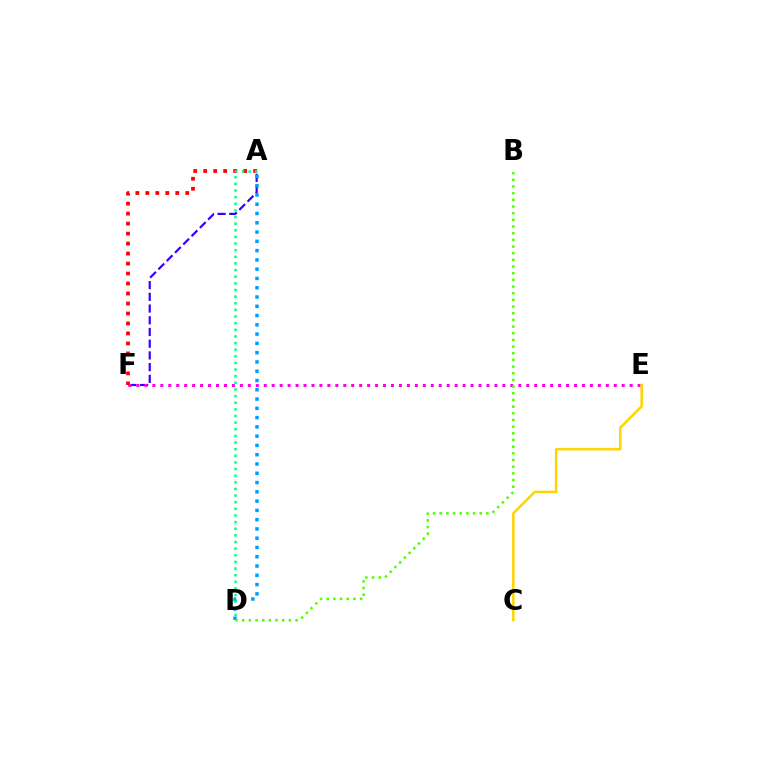{('A', 'F'): [{'color': '#3700ff', 'line_style': 'dashed', 'thickness': 1.59}, {'color': '#ff0000', 'line_style': 'dotted', 'thickness': 2.71}], ('E', 'F'): [{'color': '#ff00ed', 'line_style': 'dotted', 'thickness': 2.16}], ('C', 'E'): [{'color': '#ffd500', 'line_style': 'solid', 'thickness': 1.82}], ('A', 'D'): [{'color': '#009eff', 'line_style': 'dotted', 'thickness': 2.52}, {'color': '#00ff86', 'line_style': 'dotted', 'thickness': 1.8}], ('B', 'D'): [{'color': '#4fff00', 'line_style': 'dotted', 'thickness': 1.81}]}